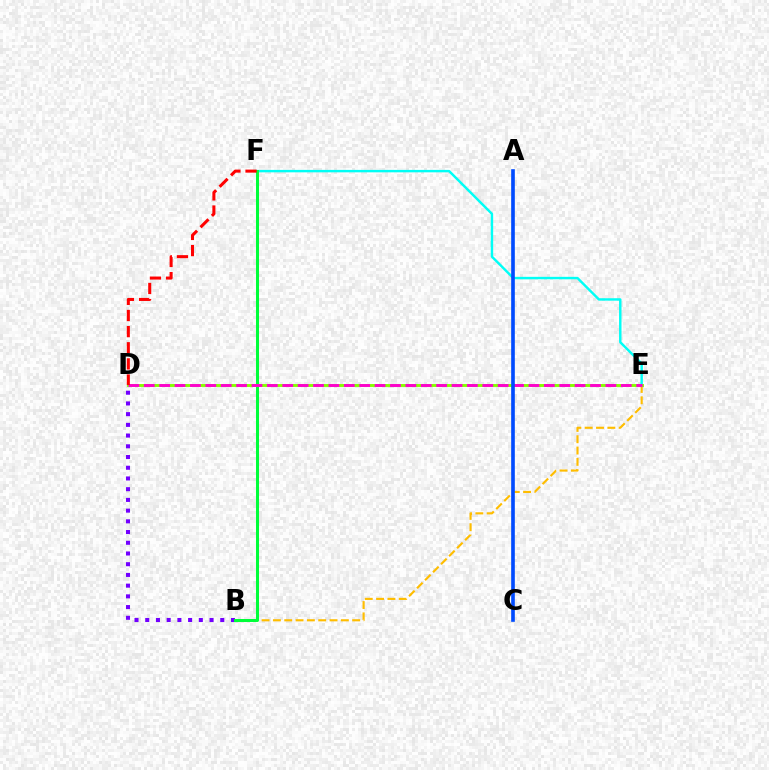{('E', 'F'): [{'color': '#00fff6', 'line_style': 'solid', 'thickness': 1.75}], ('B', 'E'): [{'color': '#ffbd00', 'line_style': 'dashed', 'thickness': 1.54}], ('D', 'E'): [{'color': '#84ff00', 'line_style': 'solid', 'thickness': 2.09}, {'color': '#ff00cf', 'line_style': 'dashed', 'thickness': 2.09}], ('B', 'D'): [{'color': '#7200ff', 'line_style': 'dotted', 'thickness': 2.91}], ('B', 'F'): [{'color': '#00ff39', 'line_style': 'solid', 'thickness': 2.17}], ('A', 'C'): [{'color': '#004bff', 'line_style': 'solid', 'thickness': 2.62}], ('D', 'F'): [{'color': '#ff0000', 'line_style': 'dashed', 'thickness': 2.19}]}